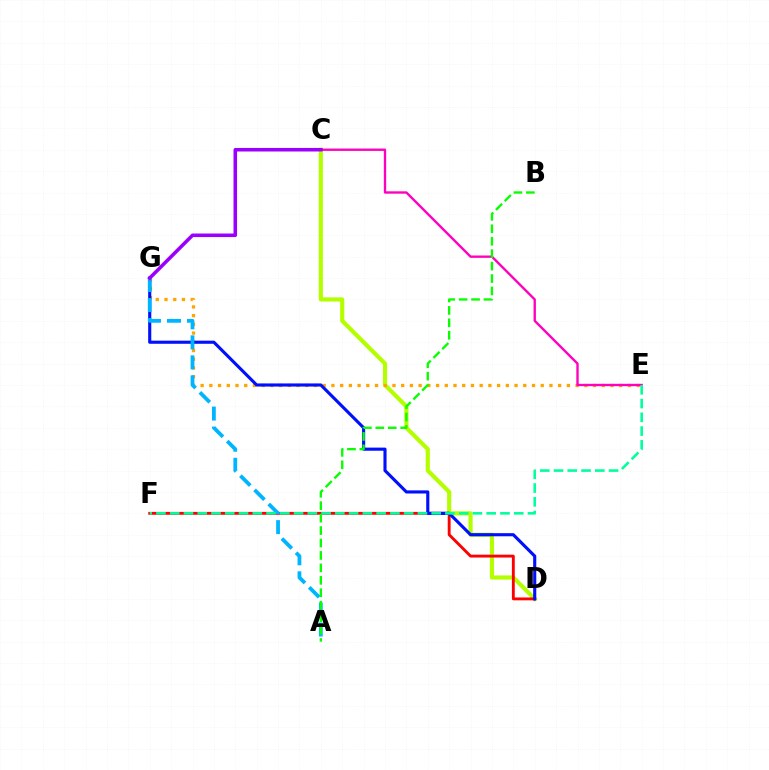{('C', 'D'): [{'color': '#b3ff00', 'line_style': 'solid', 'thickness': 2.99}], ('D', 'F'): [{'color': '#ff0000', 'line_style': 'solid', 'thickness': 2.06}], ('E', 'G'): [{'color': '#ffa500', 'line_style': 'dotted', 'thickness': 2.37}], ('D', 'G'): [{'color': '#0010ff', 'line_style': 'solid', 'thickness': 2.25}], ('A', 'G'): [{'color': '#00b5ff', 'line_style': 'dashed', 'thickness': 2.72}], ('C', 'E'): [{'color': '#ff00bd', 'line_style': 'solid', 'thickness': 1.7}], ('A', 'B'): [{'color': '#08ff00', 'line_style': 'dashed', 'thickness': 1.69}], ('E', 'F'): [{'color': '#00ff9d', 'line_style': 'dashed', 'thickness': 1.87}], ('C', 'G'): [{'color': '#9b00ff', 'line_style': 'solid', 'thickness': 2.56}]}